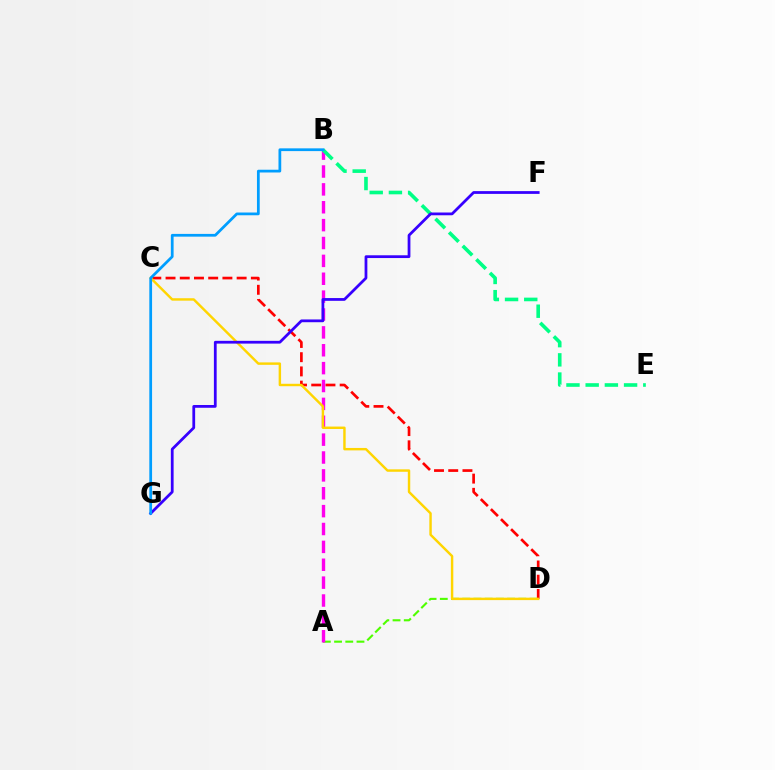{('C', 'D'): [{'color': '#ff0000', 'line_style': 'dashed', 'thickness': 1.93}, {'color': '#ffd500', 'line_style': 'solid', 'thickness': 1.75}], ('A', 'D'): [{'color': '#4fff00', 'line_style': 'dashed', 'thickness': 1.52}], ('A', 'B'): [{'color': '#ff00ed', 'line_style': 'dashed', 'thickness': 2.43}], ('B', 'E'): [{'color': '#00ff86', 'line_style': 'dashed', 'thickness': 2.61}], ('F', 'G'): [{'color': '#3700ff', 'line_style': 'solid', 'thickness': 1.99}], ('B', 'G'): [{'color': '#009eff', 'line_style': 'solid', 'thickness': 1.98}]}